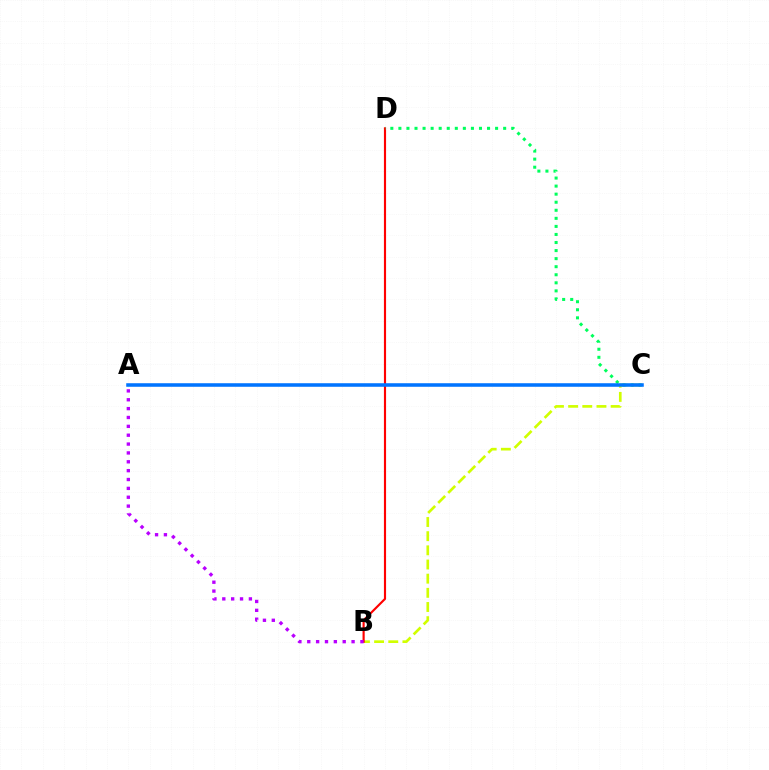{('B', 'C'): [{'color': '#d1ff00', 'line_style': 'dashed', 'thickness': 1.92}], ('B', 'D'): [{'color': '#ff0000', 'line_style': 'solid', 'thickness': 1.55}], ('C', 'D'): [{'color': '#00ff5c', 'line_style': 'dotted', 'thickness': 2.19}], ('A', 'C'): [{'color': '#0074ff', 'line_style': 'solid', 'thickness': 2.55}], ('A', 'B'): [{'color': '#b900ff', 'line_style': 'dotted', 'thickness': 2.41}]}